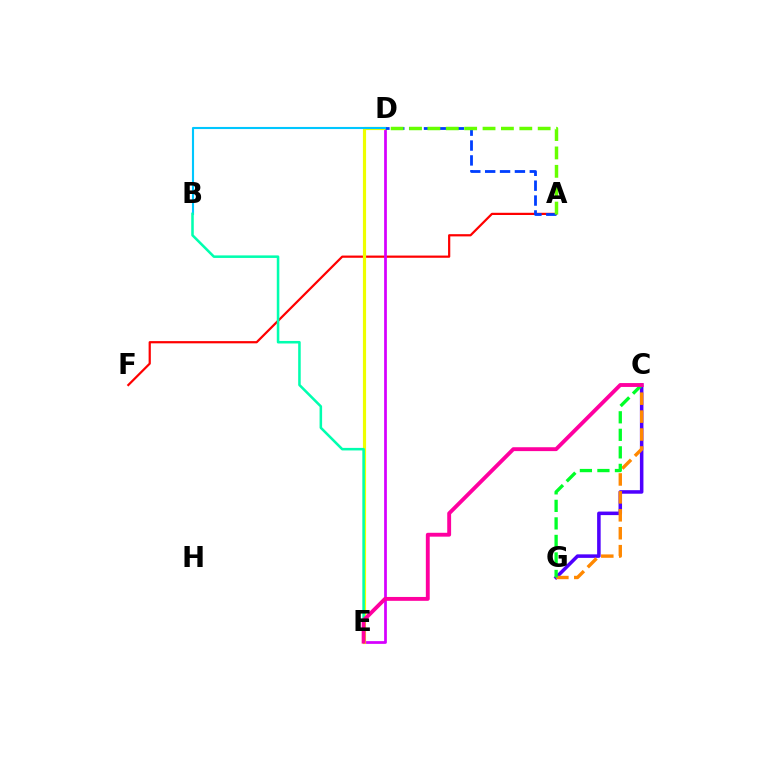{('A', 'F'): [{'color': '#ff0000', 'line_style': 'solid', 'thickness': 1.6}], ('C', 'G'): [{'color': '#4f00ff', 'line_style': 'solid', 'thickness': 2.54}, {'color': '#ff8800', 'line_style': 'dashed', 'thickness': 2.44}, {'color': '#00ff27', 'line_style': 'dashed', 'thickness': 2.38}], ('D', 'E'): [{'color': '#d600ff', 'line_style': 'solid', 'thickness': 1.98}, {'color': '#eeff00', 'line_style': 'solid', 'thickness': 2.27}], ('A', 'D'): [{'color': '#003fff', 'line_style': 'dashed', 'thickness': 2.02}, {'color': '#66ff00', 'line_style': 'dashed', 'thickness': 2.5}], ('B', 'D'): [{'color': '#00c7ff', 'line_style': 'solid', 'thickness': 1.52}], ('B', 'E'): [{'color': '#00ffaf', 'line_style': 'solid', 'thickness': 1.83}], ('C', 'E'): [{'color': '#ff00a0', 'line_style': 'solid', 'thickness': 2.79}]}